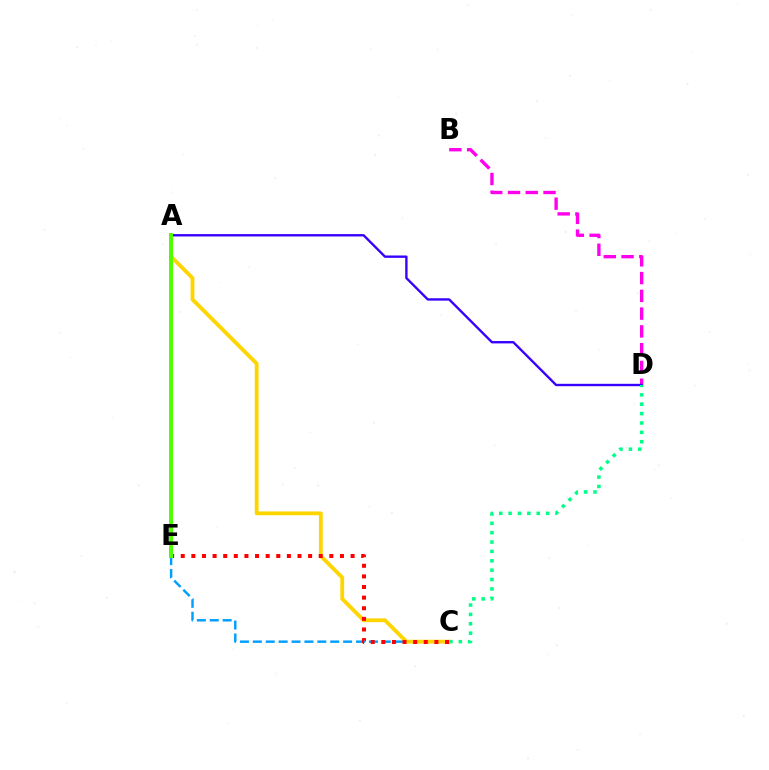{('B', 'D'): [{'color': '#ff00ed', 'line_style': 'dashed', 'thickness': 2.41}], ('C', 'E'): [{'color': '#009eff', 'line_style': 'dashed', 'thickness': 1.75}, {'color': '#ff0000', 'line_style': 'dotted', 'thickness': 2.88}], ('A', 'D'): [{'color': '#3700ff', 'line_style': 'solid', 'thickness': 1.7}], ('A', 'C'): [{'color': '#ffd500', 'line_style': 'solid', 'thickness': 2.75}], ('C', 'D'): [{'color': '#00ff86', 'line_style': 'dotted', 'thickness': 2.55}], ('A', 'E'): [{'color': '#4fff00', 'line_style': 'solid', 'thickness': 2.86}]}